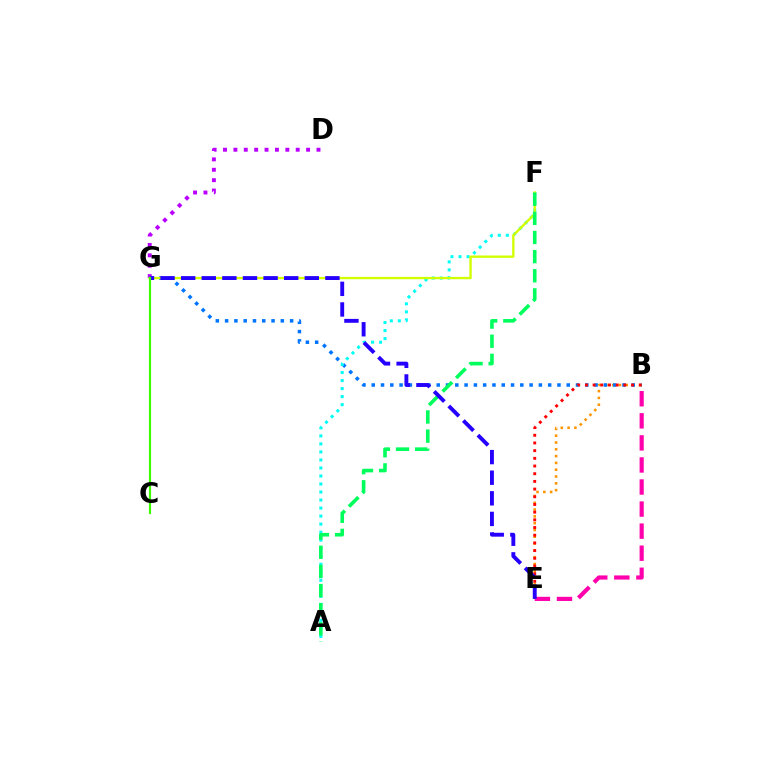{('B', 'E'): [{'color': '#ff9400', 'line_style': 'dotted', 'thickness': 1.85}, {'color': '#ff00ac', 'line_style': 'dashed', 'thickness': 3.0}, {'color': '#ff0000', 'line_style': 'dotted', 'thickness': 2.09}], ('D', 'G'): [{'color': '#b900ff', 'line_style': 'dotted', 'thickness': 2.82}], ('B', 'G'): [{'color': '#0074ff', 'line_style': 'dotted', 'thickness': 2.52}], ('A', 'F'): [{'color': '#00fff6', 'line_style': 'dotted', 'thickness': 2.18}, {'color': '#00ff5c', 'line_style': 'dashed', 'thickness': 2.6}], ('F', 'G'): [{'color': '#d1ff00', 'line_style': 'solid', 'thickness': 1.69}], ('E', 'G'): [{'color': '#2500ff', 'line_style': 'dashed', 'thickness': 2.8}], ('C', 'G'): [{'color': '#3dff00', 'line_style': 'solid', 'thickness': 1.57}]}